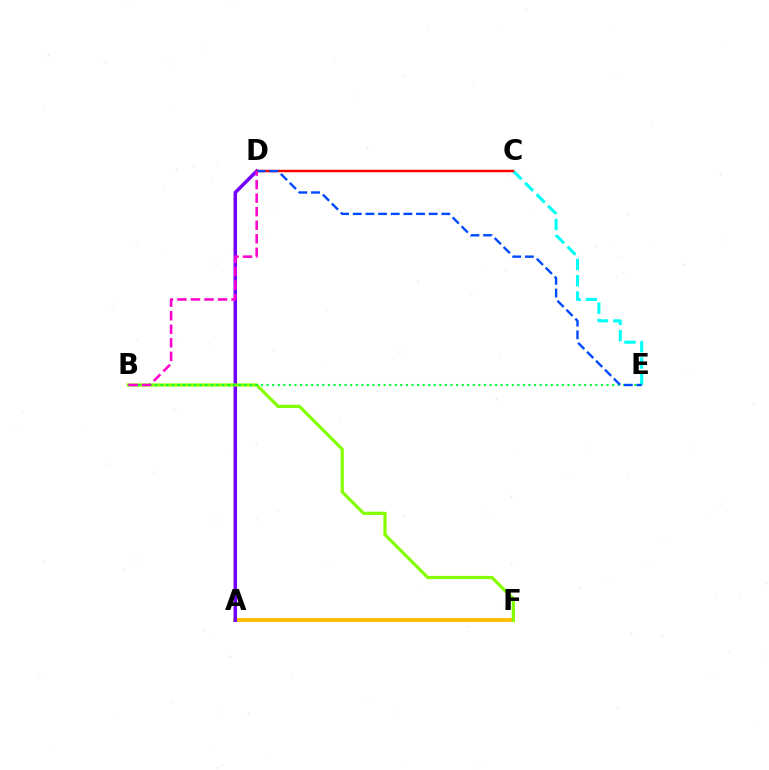{('A', 'F'): [{'color': '#ffbd00', 'line_style': 'solid', 'thickness': 2.76}], ('C', 'E'): [{'color': '#00fff6', 'line_style': 'dashed', 'thickness': 2.21}], ('A', 'D'): [{'color': '#7200ff', 'line_style': 'solid', 'thickness': 2.53}], ('B', 'F'): [{'color': '#84ff00', 'line_style': 'solid', 'thickness': 2.3}], ('C', 'D'): [{'color': '#ff0000', 'line_style': 'solid', 'thickness': 1.75}], ('B', 'E'): [{'color': '#00ff39', 'line_style': 'dotted', 'thickness': 1.51}], ('D', 'E'): [{'color': '#004bff', 'line_style': 'dashed', 'thickness': 1.72}], ('B', 'D'): [{'color': '#ff00cf', 'line_style': 'dashed', 'thickness': 1.84}]}